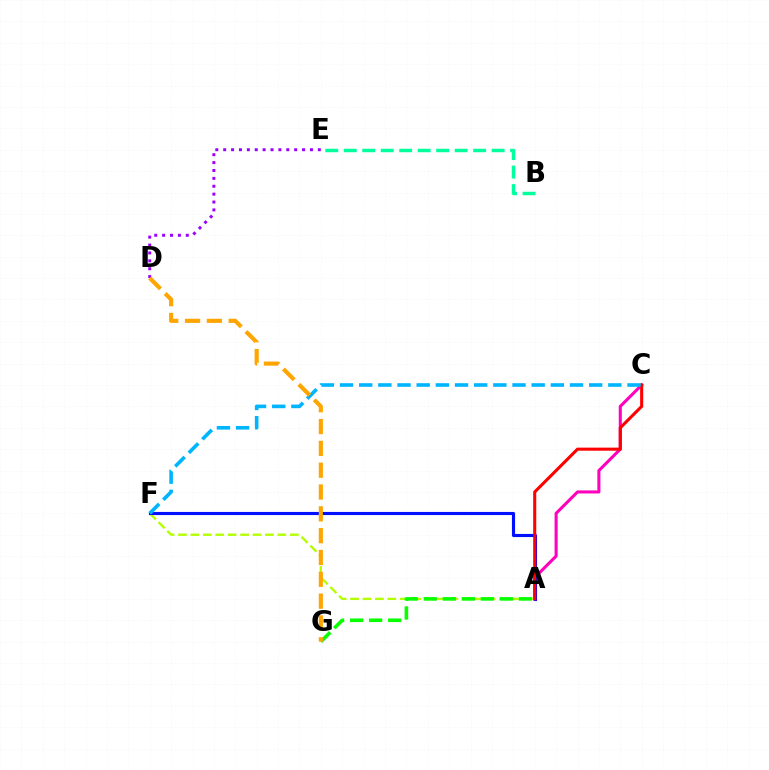{('A', 'F'): [{'color': '#b3ff00', 'line_style': 'dashed', 'thickness': 1.69}, {'color': '#0010ff', 'line_style': 'solid', 'thickness': 2.25}], ('A', 'C'): [{'color': '#ff00bd', 'line_style': 'solid', 'thickness': 2.2}, {'color': '#ff0000', 'line_style': 'solid', 'thickness': 2.21}], ('D', 'E'): [{'color': '#9b00ff', 'line_style': 'dotted', 'thickness': 2.14}], ('A', 'G'): [{'color': '#08ff00', 'line_style': 'dashed', 'thickness': 2.58}], ('C', 'F'): [{'color': '#00b5ff', 'line_style': 'dashed', 'thickness': 2.6}], ('B', 'E'): [{'color': '#00ff9d', 'line_style': 'dashed', 'thickness': 2.51}], ('D', 'G'): [{'color': '#ffa500', 'line_style': 'dashed', 'thickness': 2.96}]}